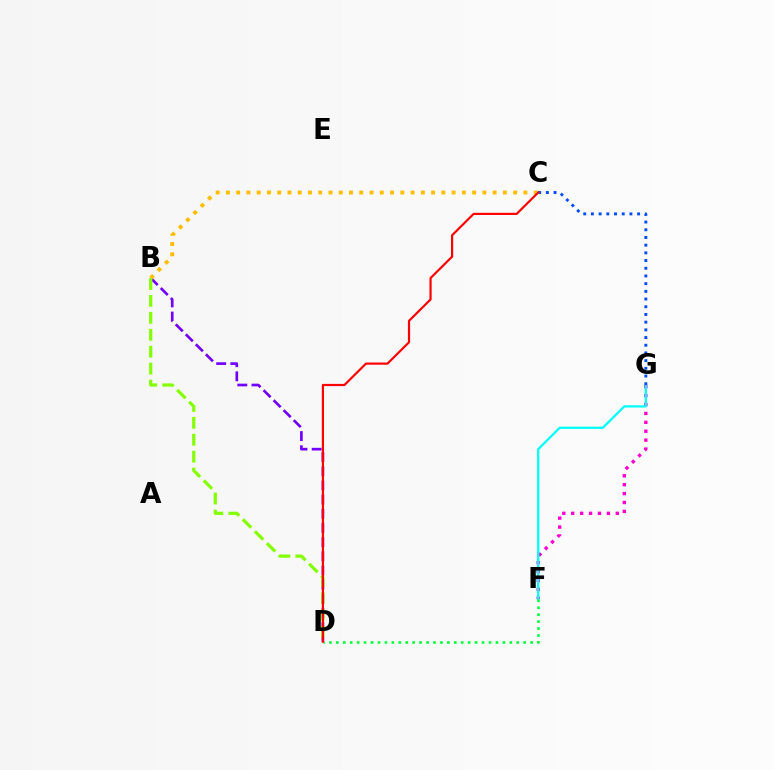{('B', 'D'): [{'color': '#7200ff', 'line_style': 'dashed', 'thickness': 1.93}, {'color': '#84ff00', 'line_style': 'dashed', 'thickness': 2.3}], ('F', 'G'): [{'color': '#ff00cf', 'line_style': 'dotted', 'thickness': 2.42}, {'color': '#00fff6', 'line_style': 'solid', 'thickness': 1.62}], ('B', 'C'): [{'color': '#ffbd00', 'line_style': 'dotted', 'thickness': 2.79}], ('D', 'F'): [{'color': '#00ff39', 'line_style': 'dotted', 'thickness': 1.89}], ('C', 'G'): [{'color': '#004bff', 'line_style': 'dotted', 'thickness': 2.09}], ('C', 'D'): [{'color': '#ff0000', 'line_style': 'solid', 'thickness': 1.58}]}